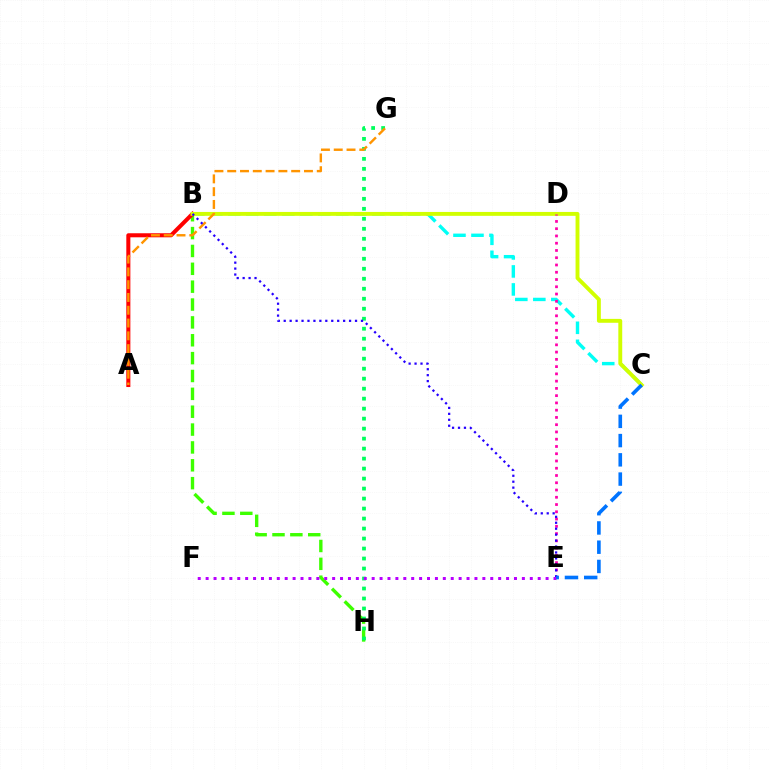{('B', 'C'): [{'color': '#00fff6', 'line_style': 'dashed', 'thickness': 2.45}, {'color': '#d1ff00', 'line_style': 'solid', 'thickness': 2.8}], ('B', 'H'): [{'color': '#3dff00', 'line_style': 'dashed', 'thickness': 2.43}], ('G', 'H'): [{'color': '#00ff5c', 'line_style': 'dotted', 'thickness': 2.71}], ('A', 'B'): [{'color': '#ff0000', 'line_style': 'solid', 'thickness': 2.91}], ('A', 'G'): [{'color': '#ff9400', 'line_style': 'dashed', 'thickness': 1.74}], ('D', 'E'): [{'color': '#ff00ac', 'line_style': 'dotted', 'thickness': 1.97}], ('B', 'E'): [{'color': '#2500ff', 'line_style': 'dotted', 'thickness': 1.61}], ('E', 'F'): [{'color': '#b900ff', 'line_style': 'dotted', 'thickness': 2.15}], ('C', 'E'): [{'color': '#0074ff', 'line_style': 'dashed', 'thickness': 2.61}]}